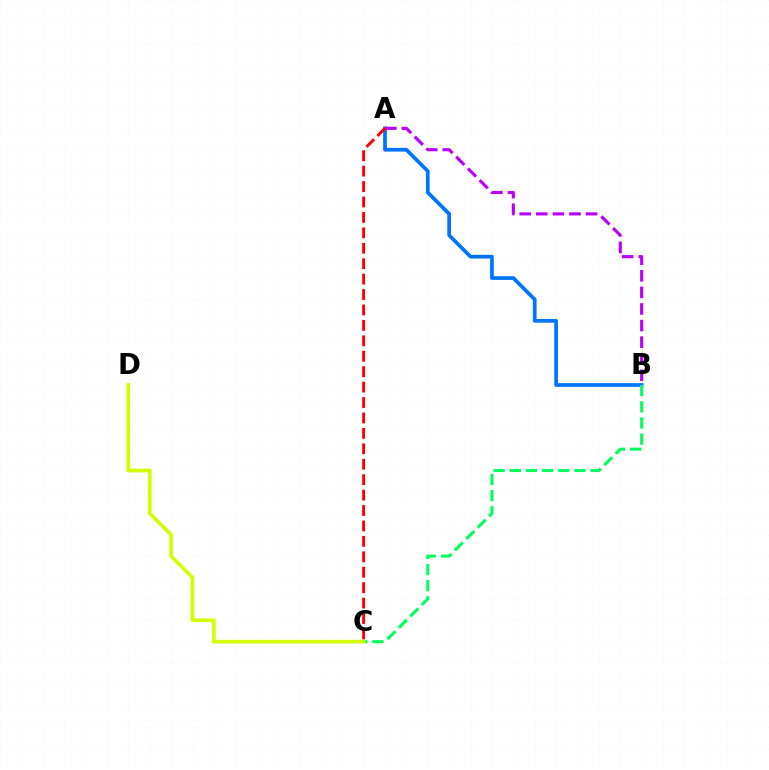{('A', 'B'): [{'color': '#0074ff', 'line_style': 'solid', 'thickness': 2.68}, {'color': '#b900ff', 'line_style': 'dashed', 'thickness': 2.25}], ('B', 'C'): [{'color': '#00ff5c', 'line_style': 'dashed', 'thickness': 2.19}], ('C', 'D'): [{'color': '#d1ff00', 'line_style': 'solid', 'thickness': 2.63}], ('A', 'C'): [{'color': '#ff0000', 'line_style': 'dashed', 'thickness': 2.1}]}